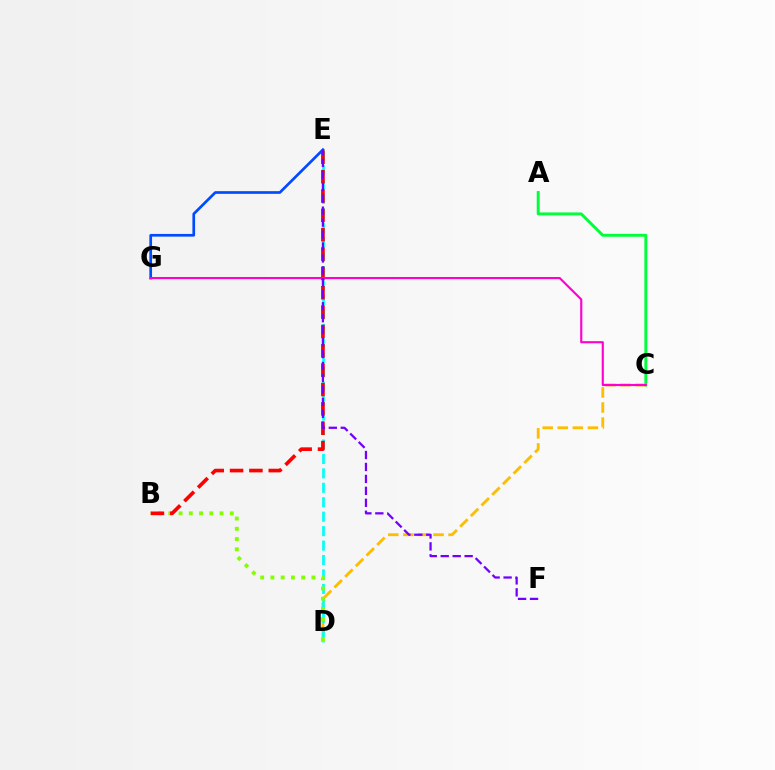{('A', 'C'): [{'color': '#00ff39', 'line_style': 'solid', 'thickness': 2.11}], ('C', 'D'): [{'color': '#ffbd00', 'line_style': 'dashed', 'thickness': 2.05}], ('D', 'E'): [{'color': '#00fff6', 'line_style': 'dashed', 'thickness': 1.96}], ('B', 'D'): [{'color': '#84ff00', 'line_style': 'dotted', 'thickness': 2.78}], ('E', 'G'): [{'color': '#004bff', 'line_style': 'solid', 'thickness': 1.94}], ('B', 'E'): [{'color': '#ff0000', 'line_style': 'dashed', 'thickness': 2.63}], ('C', 'G'): [{'color': '#ff00cf', 'line_style': 'solid', 'thickness': 1.54}], ('E', 'F'): [{'color': '#7200ff', 'line_style': 'dashed', 'thickness': 1.62}]}